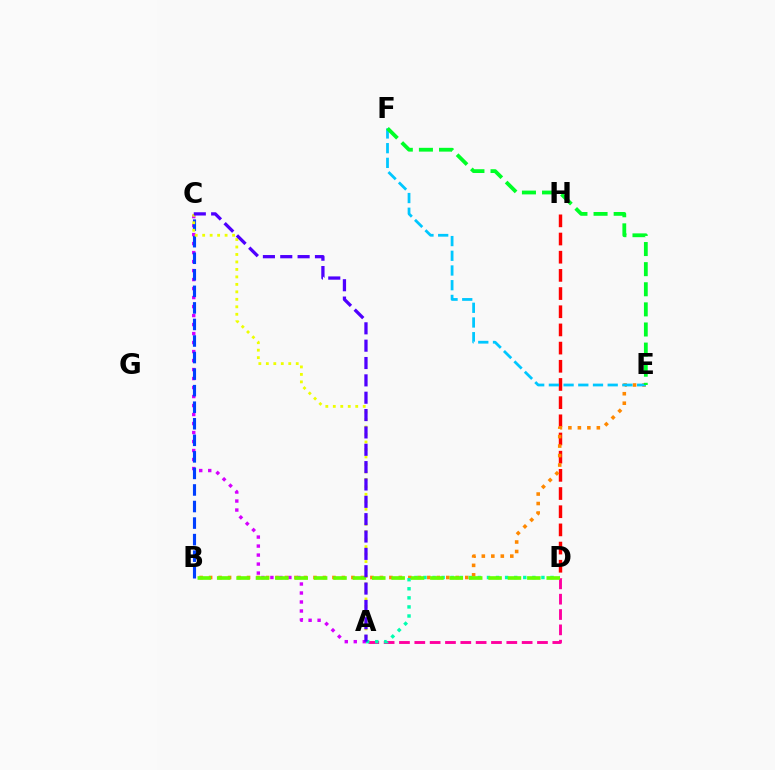{('D', 'H'): [{'color': '#ff0000', 'line_style': 'dashed', 'thickness': 2.47}], ('A', 'D'): [{'color': '#ff00a0', 'line_style': 'dashed', 'thickness': 2.08}, {'color': '#00ffaf', 'line_style': 'dotted', 'thickness': 2.47}], ('A', 'C'): [{'color': '#d600ff', 'line_style': 'dotted', 'thickness': 2.44}, {'color': '#eeff00', 'line_style': 'dotted', 'thickness': 2.03}, {'color': '#4f00ff', 'line_style': 'dashed', 'thickness': 2.36}], ('B', 'E'): [{'color': '#ff8800', 'line_style': 'dotted', 'thickness': 2.58}], ('B', 'C'): [{'color': '#003fff', 'line_style': 'dashed', 'thickness': 2.25}], ('E', 'F'): [{'color': '#00c7ff', 'line_style': 'dashed', 'thickness': 2.0}, {'color': '#00ff27', 'line_style': 'dashed', 'thickness': 2.73}], ('B', 'D'): [{'color': '#66ff00', 'line_style': 'dashed', 'thickness': 2.63}]}